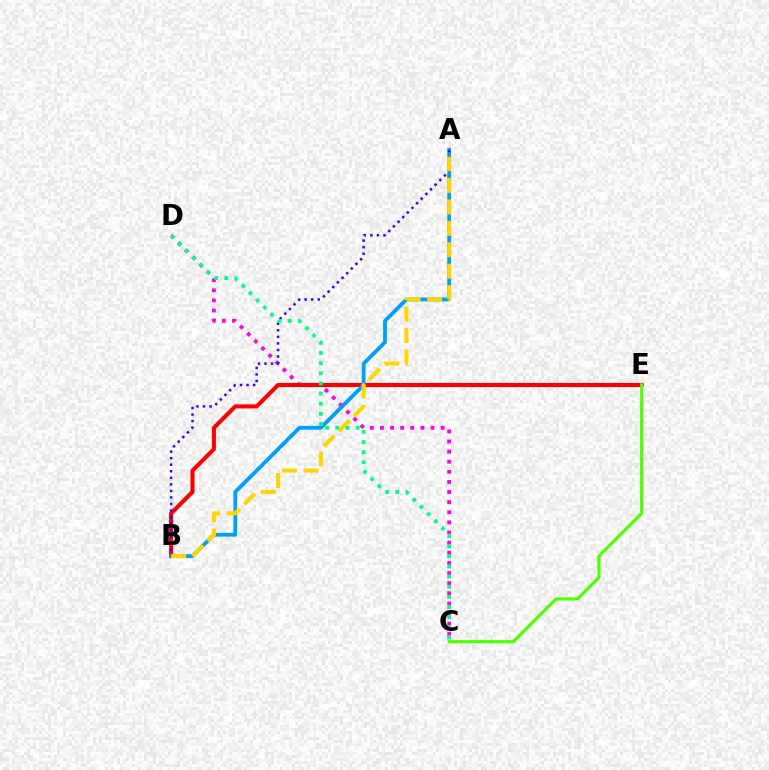{('C', 'D'): [{'color': '#ff00ed', 'line_style': 'dotted', 'thickness': 2.75}, {'color': '#00ff86', 'line_style': 'dotted', 'thickness': 2.76}], ('B', 'E'): [{'color': '#ff0000', 'line_style': 'solid', 'thickness': 2.95}], ('A', 'B'): [{'color': '#009eff', 'line_style': 'solid', 'thickness': 2.73}, {'color': '#3700ff', 'line_style': 'dotted', 'thickness': 1.78}, {'color': '#ffd500', 'line_style': 'dashed', 'thickness': 2.91}], ('C', 'E'): [{'color': '#4fff00', 'line_style': 'solid', 'thickness': 2.26}]}